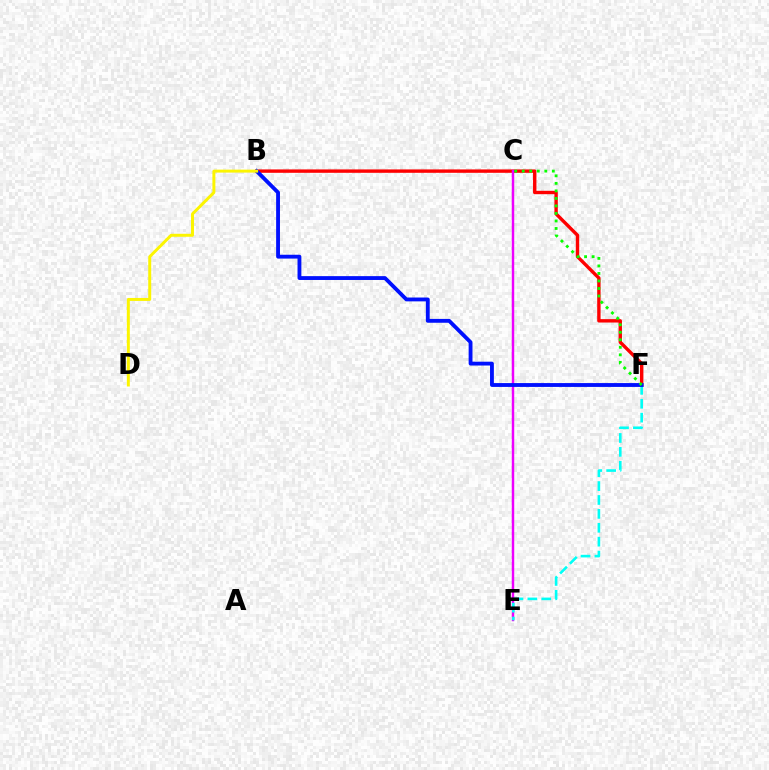{('B', 'F'): [{'color': '#ff0000', 'line_style': 'solid', 'thickness': 2.44}, {'color': '#0010ff', 'line_style': 'solid', 'thickness': 2.77}], ('C', 'E'): [{'color': '#ee00ff', 'line_style': 'solid', 'thickness': 1.76}], ('E', 'F'): [{'color': '#00fff6', 'line_style': 'dashed', 'thickness': 1.89}], ('B', 'D'): [{'color': '#fcf500', 'line_style': 'solid', 'thickness': 2.14}], ('C', 'F'): [{'color': '#08ff00', 'line_style': 'dotted', 'thickness': 2.04}]}